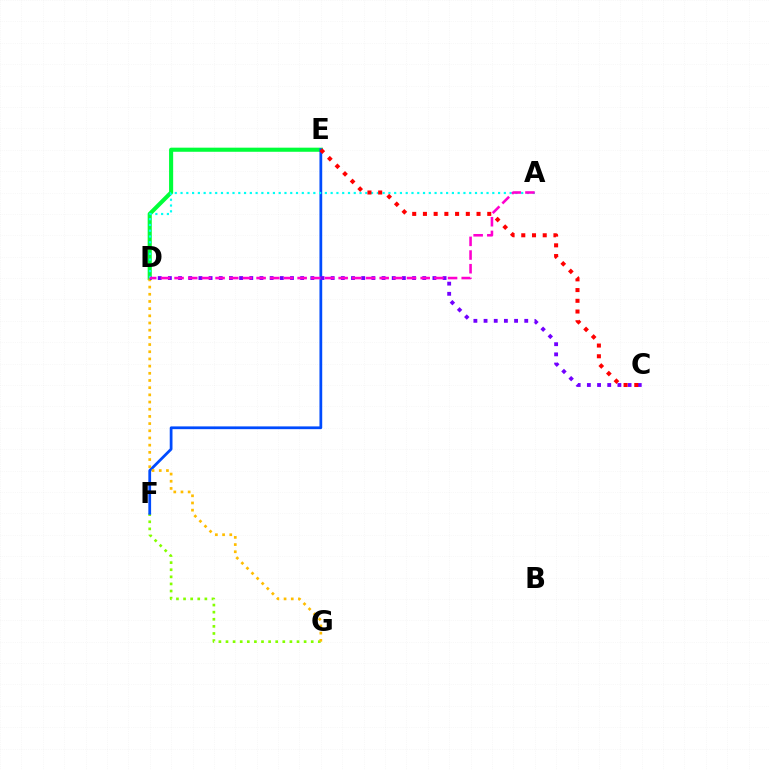{('D', 'E'): [{'color': '#00ff39', 'line_style': 'solid', 'thickness': 2.95}], ('F', 'G'): [{'color': '#84ff00', 'line_style': 'dotted', 'thickness': 1.93}], ('E', 'F'): [{'color': '#004bff', 'line_style': 'solid', 'thickness': 1.99}], ('D', 'G'): [{'color': '#ffbd00', 'line_style': 'dotted', 'thickness': 1.95}], ('C', 'D'): [{'color': '#7200ff', 'line_style': 'dotted', 'thickness': 2.76}], ('A', 'D'): [{'color': '#00fff6', 'line_style': 'dotted', 'thickness': 1.57}, {'color': '#ff00cf', 'line_style': 'dashed', 'thickness': 1.86}], ('C', 'E'): [{'color': '#ff0000', 'line_style': 'dotted', 'thickness': 2.91}]}